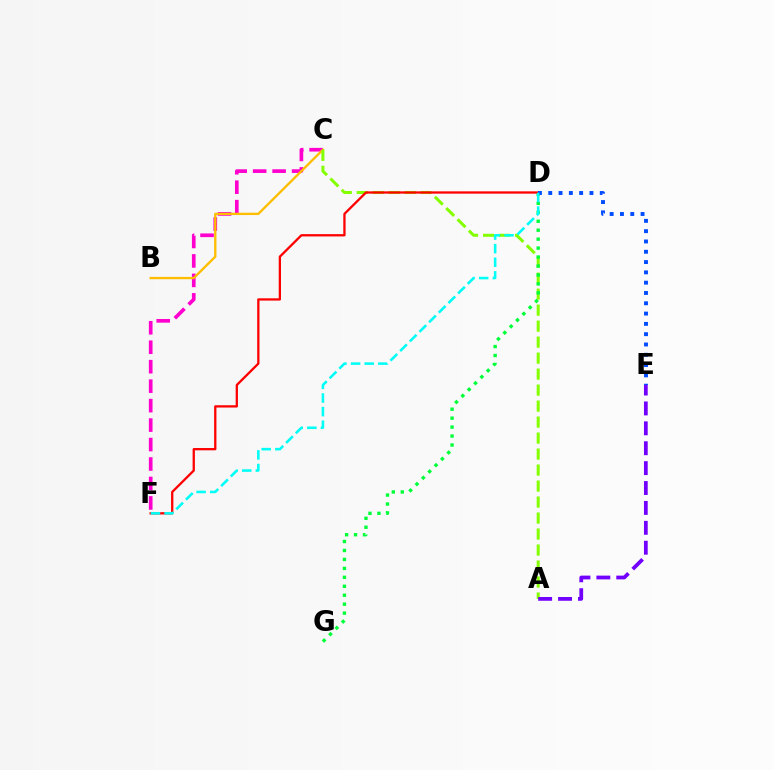{('C', 'F'): [{'color': '#ff00cf', 'line_style': 'dashed', 'thickness': 2.64}], ('B', 'C'): [{'color': '#ffbd00', 'line_style': 'solid', 'thickness': 1.67}], ('A', 'C'): [{'color': '#84ff00', 'line_style': 'dashed', 'thickness': 2.17}], ('D', 'G'): [{'color': '#00ff39', 'line_style': 'dotted', 'thickness': 2.43}], ('D', 'F'): [{'color': '#ff0000', 'line_style': 'solid', 'thickness': 1.65}, {'color': '#00fff6', 'line_style': 'dashed', 'thickness': 1.85}], ('D', 'E'): [{'color': '#004bff', 'line_style': 'dotted', 'thickness': 2.8}], ('A', 'E'): [{'color': '#7200ff', 'line_style': 'dashed', 'thickness': 2.7}]}